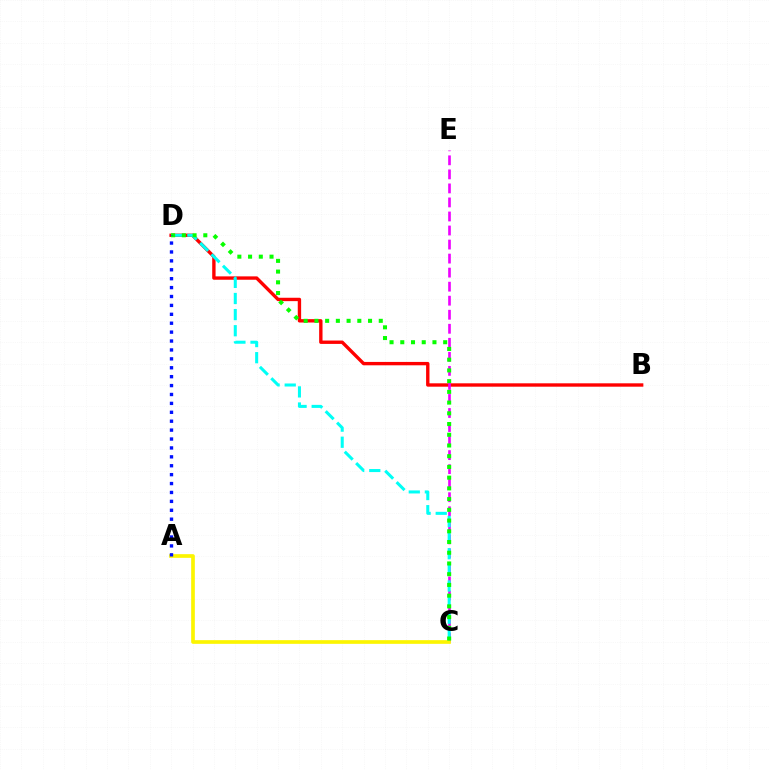{('B', 'D'): [{'color': '#ff0000', 'line_style': 'solid', 'thickness': 2.43}], ('C', 'E'): [{'color': '#ee00ff', 'line_style': 'dashed', 'thickness': 1.91}], ('C', 'D'): [{'color': '#00fff6', 'line_style': 'dashed', 'thickness': 2.19}, {'color': '#08ff00', 'line_style': 'dotted', 'thickness': 2.91}], ('A', 'C'): [{'color': '#fcf500', 'line_style': 'solid', 'thickness': 2.64}], ('A', 'D'): [{'color': '#0010ff', 'line_style': 'dotted', 'thickness': 2.42}]}